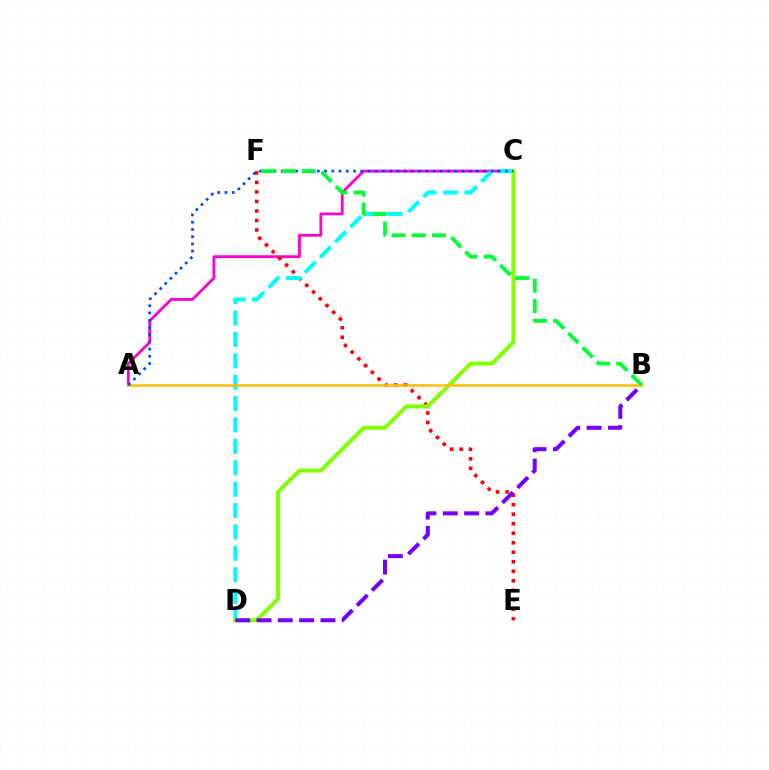{('A', 'C'): [{'color': '#ff00cf', 'line_style': 'solid', 'thickness': 2.02}, {'color': '#004bff', 'line_style': 'dotted', 'thickness': 1.96}], ('E', 'F'): [{'color': '#ff0000', 'line_style': 'dotted', 'thickness': 2.58}], ('C', 'D'): [{'color': '#00fff6', 'line_style': 'dashed', 'thickness': 2.91}, {'color': '#84ff00', 'line_style': 'solid', 'thickness': 2.9}], ('B', 'D'): [{'color': '#7200ff', 'line_style': 'dashed', 'thickness': 2.89}], ('A', 'B'): [{'color': '#ffbd00', 'line_style': 'solid', 'thickness': 1.8}], ('B', 'F'): [{'color': '#00ff39', 'line_style': 'dashed', 'thickness': 2.74}]}